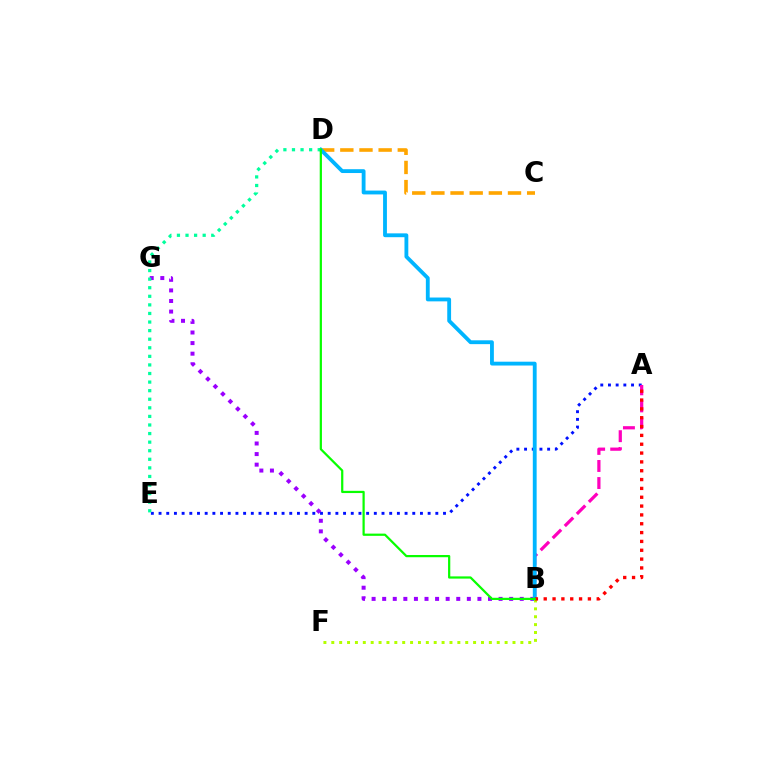{('A', 'E'): [{'color': '#0010ff', 'line_style': 'dotted', 'thickness': 2.09}], ('A', 'B'): [{'color': '#ff00bd', 'line_style': 'dashed', 'thickness': 2.32}, {'color': '#ff0000', 'line_style': 'dotted', 'thickness': 2.4}], ('C', 'D'): [{'color': '#ffa500', 'line_style': 'dashed', 'thickness': 2.6}], ('B', 'G'): [{'color': '#9b00ff', 'line_style': 'dotted', 'thickness': 2.88}], ('B', 'D'): [{'color': '#00b5ff', 'line_style': 'solid', 'thickness': 2.76}, {'color': '#08ff00', 'line_style': 'solid', 'thickness': 1.6}], ('B', 'F'): [{'color': '#b3ff00', 'line_style': 'dotted', 'thickness': 2.14}], ('D', 'E'): [{'color': '#00ff9d', 'line_style': 'dotted', 'thickness': 2.33}]}